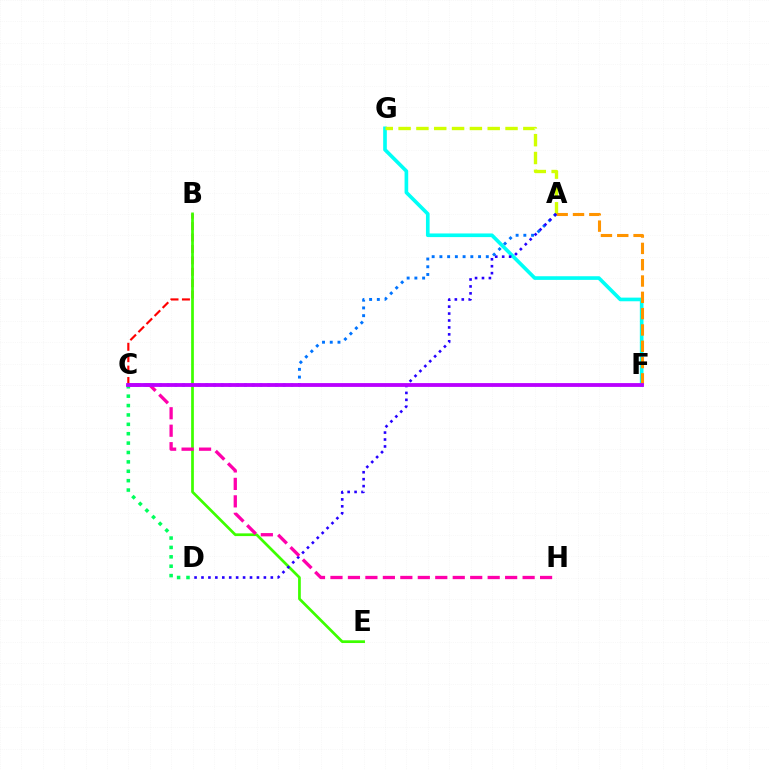{('F', 'G'): [{'color': '#00fff6', 'line_style': 'solid', 'thickness': 2.63}], ('A', 'G'): [{'color': '#d1ff00', 'line_style': 'dashed', 'thickness': 2.42}], ('A', 'F'): [{'color': '#ff9400', 'line_style': 'dashed', 'thickness': 2.22}], ('A', 'C'): [{'color': '#0074ff', 'line_style': 'dotted', 'thickness': 2.1}], ('B', 'C'): [{'color': '#ff0000', 'line_style': 'dashed', 'thickness': 1.55}], ('B', 'E'): [{'color': '#3dff00', 'line_style': 'solid', 'thickness': 1.96}], ('A', 'D'): [{'color': '#2500ff', 'line_style': 'dotted', 'thickness': 1.88}], ('C', 'D'): [{'color': '#00ff5c', 'line_style': 'dotted', 'thickness': 2.55}], ('C', 'H'): [{'color': '#ff00ac', 'line_style': 'dashed', 'thickness': 2.37}], ('C', 'F'): [{'color': '#b900ff', 'line_style': 'solid', 'thickness': 2.74}]}